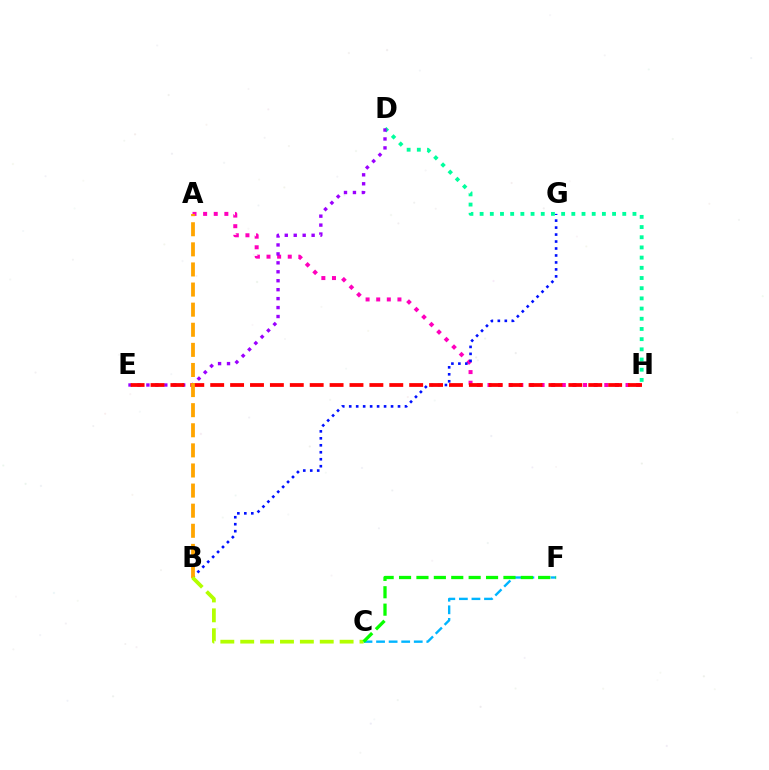{('C', 'F'): [{'color': '#00b5ff', 'line_style': 'dashed', 'thickness': 1.71}, {'color': '#08ff00', 'line_style': 'dashed', 'thickness': 2.36}], ('A', 'H'): [{'color': '#ff00bd', 'line_style': 'dotted', 'thickness': 2.88}], ('B', 'G'): [{'color': '#0010ff', 'line_style': 'dotted', 'thickness': 1.89}], ('D', 'H'): [{'color': '#00ff9d', 'line_style': 'dotted', 'thickness': 2.77}], ('D', 'E'): [{'color': '#9b00ff', 'line_style': 'dotted', 'thickness': 2.43}], ('E', 'H'): [{'color': '#ff0000', 'line_style': 'dashed', 'thickness': 2.7}], ('A', 'B'): [{'color': '#ffa500', 'line_style': 'dashed', 'thickness': 2.73}], ('B', 'C'): [{'color': '#b3ff00', 'line_style': 'dashed', 'thickness': 2.7}]}